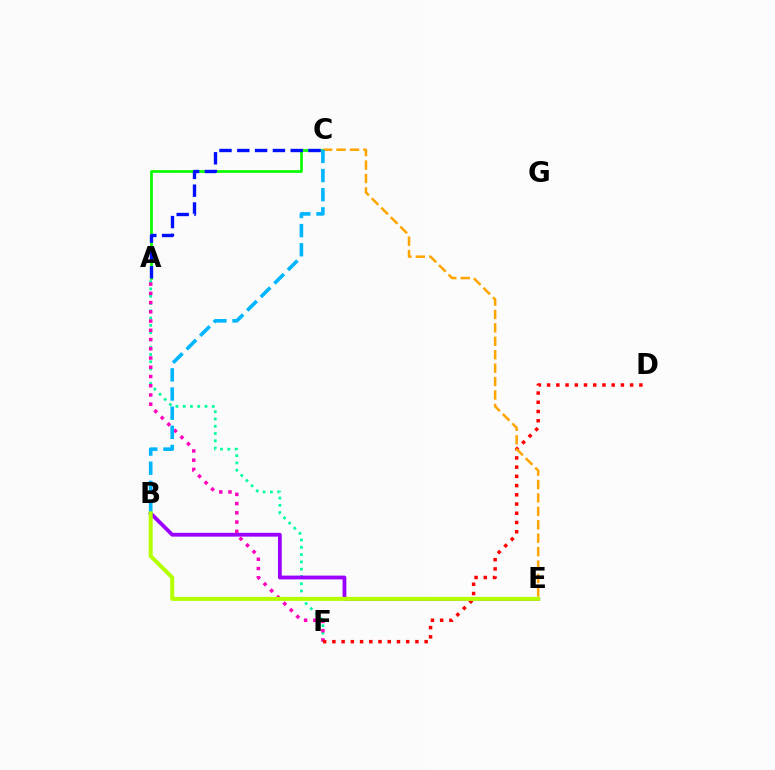{('A', 'C'): [{'color': '#08ff00', 'line_style': 'solid', 'thickness': 1.96}, {'color': '#0010ff', 'line_style': 'dashed', 'thickness': 2.42}], ('A', 'F'): [{'color': '#00ff9d', 'line_style': 'dotted', 'thickness': 1.98}, {'color': '#ff00bd', 'line_style': 'dotted', 'thickness': 2.51}], ('B', 'E'): [{'color': '#9b00ff', 'line_style': 'solid', 'thickness': 2.74}, {'color': '#b3ff00', 'line_style': 'solid', 'thickness': 2.88}], ('D', 'F'): [{'color': '#ff0000', 'line_style': 'dotted', 'thickness': 2.51}], ('C', 'E'): [{'color': '#ffa500', 'line_style': 'dashed', 'thickness': 1.82}], ('B', 'C'): [{'color': '#00b5ff', 'line_style': 'dashed', 'thickness': 2.6}]}